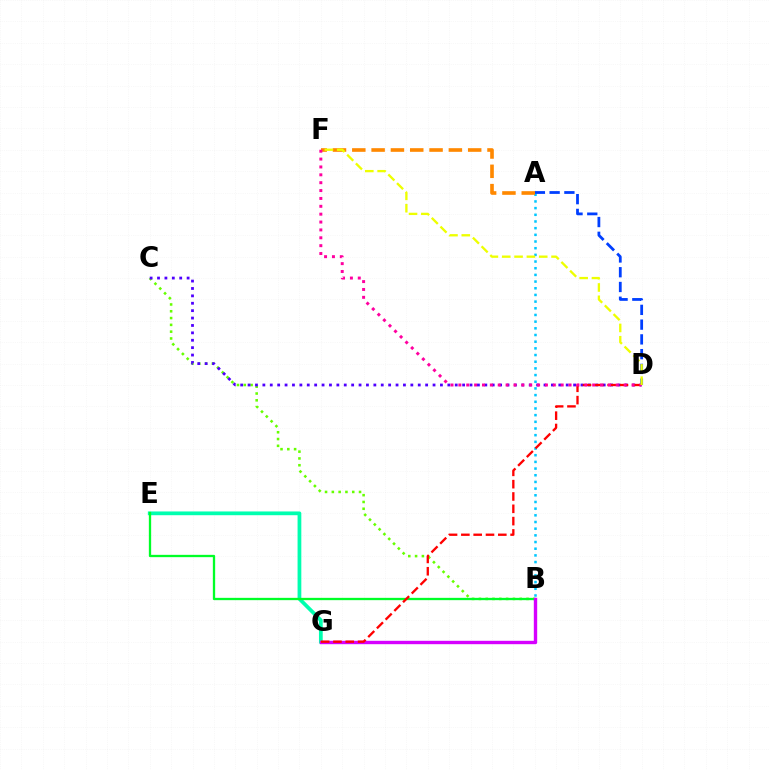{('A', 'B'): [{'color': '#00c7ff', 'line_style': 'dotted', 'thickness': 1.81}], ('A', 'D'): [{'color': '#003fff', 'line_style': 'dashed', 'thickness': 2.01}], ('A', 'F'): [{'color': '#ff8800', 'line_style': 'dashed', 'thickness': 2.62}], ('B', 'C'): [{'color': '#66ff00', 'line_style': 'dotted', 'thickness': 1.85}], ('E', 'G'): [{'color': '#00ffaf', 'line_style': 'solid', 'thickness': 2.7}], ('B', 'E'): [{'color': '#00ff27', 'line_style': 'solid', 'thickness': 1.67}], ('C', 'D'): [{'color': '#4f00ff', 'line_style': 'dotted', 'thickness': 2.01}], ('B', 'G'): [{'color': '#d600ff', 'line_style': 'solid', 'thickness': 2.44}], ('D', 'G'): [{'color': '#ff0000', 'line_style': 'dashed', 'thickness': 1.67}], ('D', 'F'): [{'color': '#ff00a0', 'line_style': 'dotted', 'thickness': 2.14}, {'color': '#eeff00', 'line_style': 'dashed', 'thickness': 1.67}]}